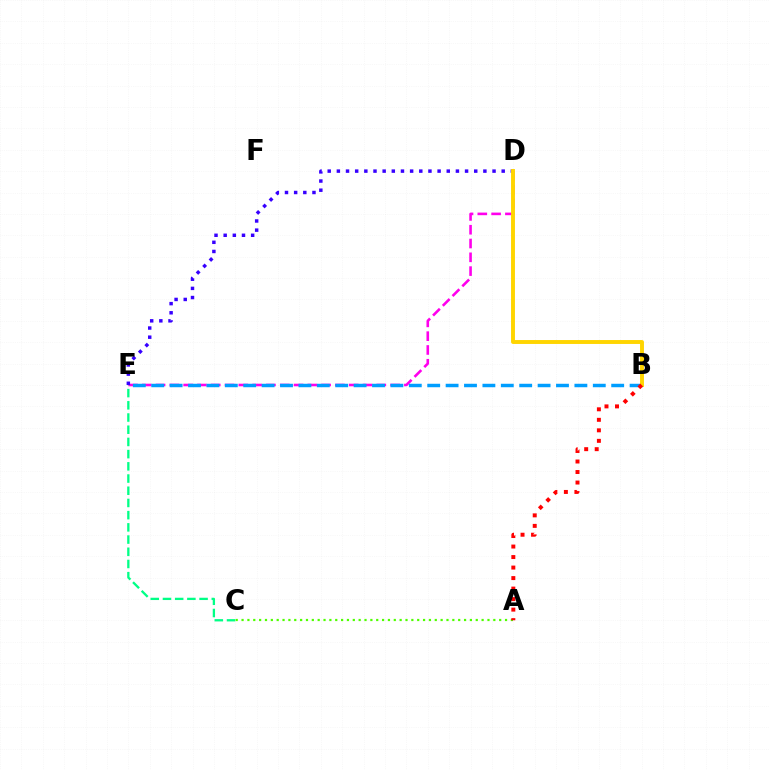{('D', 'E'): [{'color': '#ff00ed', 'line_style': 'dashed', 'thickness': 1.87}, {'color': '#3700ff', 'line_style': 'dotted', 'thickness': 2.49}], ('C', 'E'): [{'color': '#00ff86', 'line_style': 'dashed', 'thickness': 1.66}], ('B', 'E'): [{'color': '#009eff', 'line_style': 'dashed', 'thickness': 2.5}], ('A', 'C'): [{'color': '#4fff00', 'line_style': 'dotted', 'thickness': 1.59}], ('B', 'D'): [{'color': '#ffd500', 'line_style': 'solid', 'thickness': 2.81}], ('A', 'B'): [{'color': '#ff0000', 'line_style': 'dotted', 'thickness': 2.86}]}